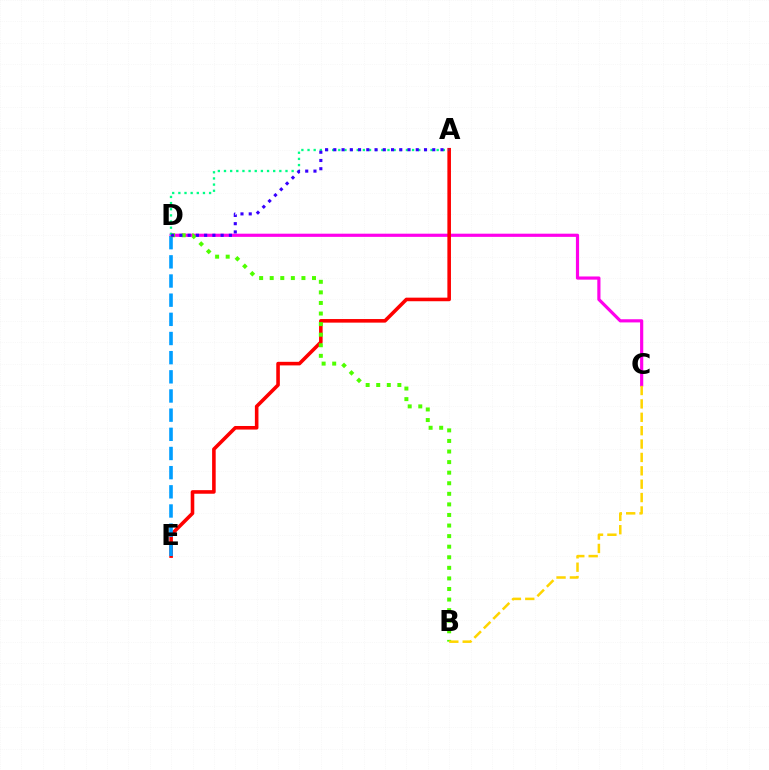{('C', 'D'): [{'color': '#ff00ed', 'line_style': 'solid', 'thickness': 2.29}], ('A', 'E'): [{'color': '#ff0000', 'line_style': 'solid', 'thickness': 2.58}], ('D', 'E'): [{'color': '#009eff', 'line_style': 'dashed', 'thickness': 2.6}], ('B', 'D'): [{'color': '#4fff00', 'line_style': 'dotted', 'thickness': 2.87}], ('B', 'C'): [{'color': '#ffd500', 'line_style': 'dashed', 'thickness': 1.82}], ('A', 'D'): [{'color': '#00ff86', 'line_style': 'dotted', 'thickness': 1.67}, {'color': '#3700ff', 'line_style': 'dotted', 'thickness': 2.24}]}